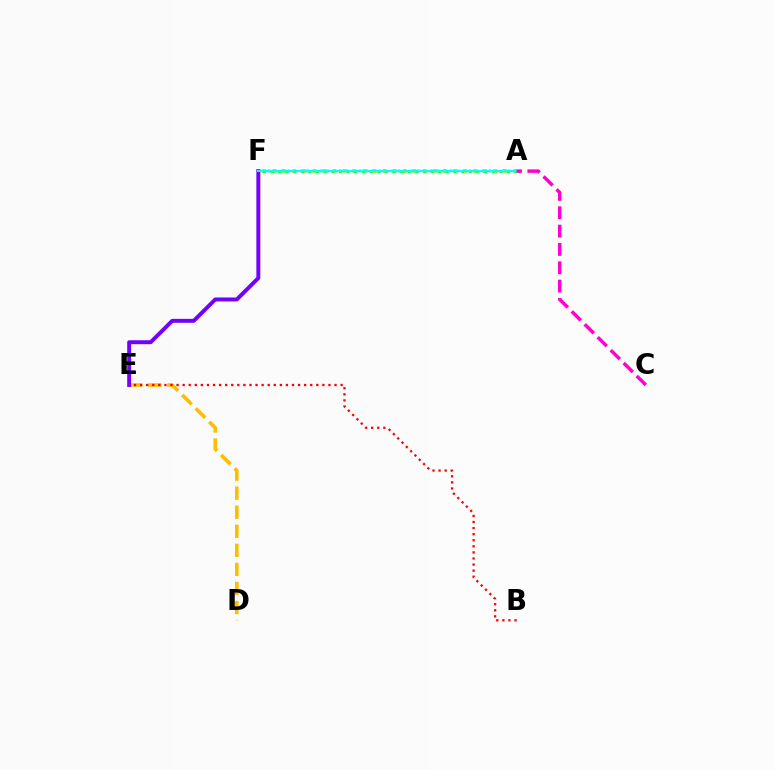{('D', 'E'): [{'color': '#ffbd00', 'line_style': 'dashed', 'thickness': 2.59}], ('E', 'F'): [{'color': '#7200ff', 'line_style': 'solid', 'thickness': 2.84}], ('A', 'F'): [{'color': '#004bff', 'line_style': 'dotted', 'thickness': 1.76}, {'color': '#84ff00', 'line_style': 'dotted', 'thickness': 2.73}, {'color': '#00ff39', 'line_style': 'dotted', 'thickness': 2.07}, {'color': '#00fff6', 'line_style': 'solid', 'thickness': 1.5}], ('B', 'E'): [{'color': '#ff0000', 'line_style': 'dotted', 'thickness': 1.65}], ('A', 'C'): [{'color': '#ff00cf', 'line_style': 'dashed', 'thickness': 2.49}]}